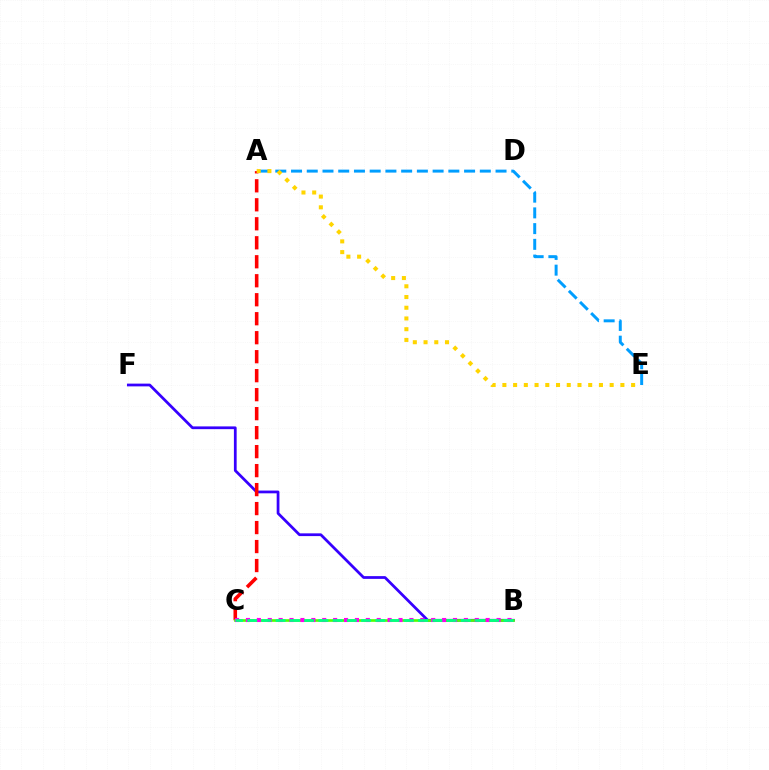{('B', 'F'): [{'color': '#3700ff', 'line_style': 'solid', 'thickness': 1.98}], ('A', 'C'): [{'color': '#ff0000', 'line_style': 'dashed', 'thickness': 2.58}], ('B', 'C'): [{'color': '#4fff00', 'line_style': 'solid', 'thickness': 1.91}, {'color': '#ff00ed', 'line_style': 'dotted', 'thickness': 2.96}, {'color': '#00ff86', 'line_style': 'dashed', 'thickness': 1.93}], ('A', 'E'): [{'color': '#009eff', 'line_style': 'dashed', 'thickness': 2.14}, {'color': '#ffd500', 'line_style': 'dotted', 'thickness': 2.91}]}